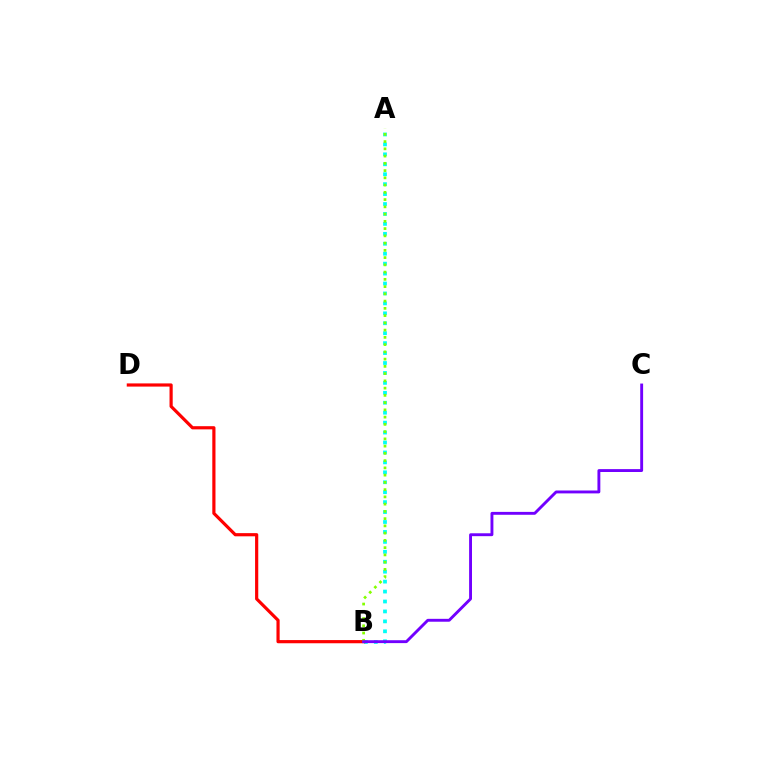{('A', 'B'): [{'color': '#00fff6', 'line_style': 'dotted', 'thickness': 2.7}, {'color': '#84ff00', 'line_style': 'dotted', 'thickness': 1.97}], ('B', 'D'): [{'color': '#ff0000', 'line_style': 'solid', 'thickness': 2.29}], ('B', 'C'): [{'color': '#7200ff', 'line_style': 'solid', 'thickness': 2.08}]}